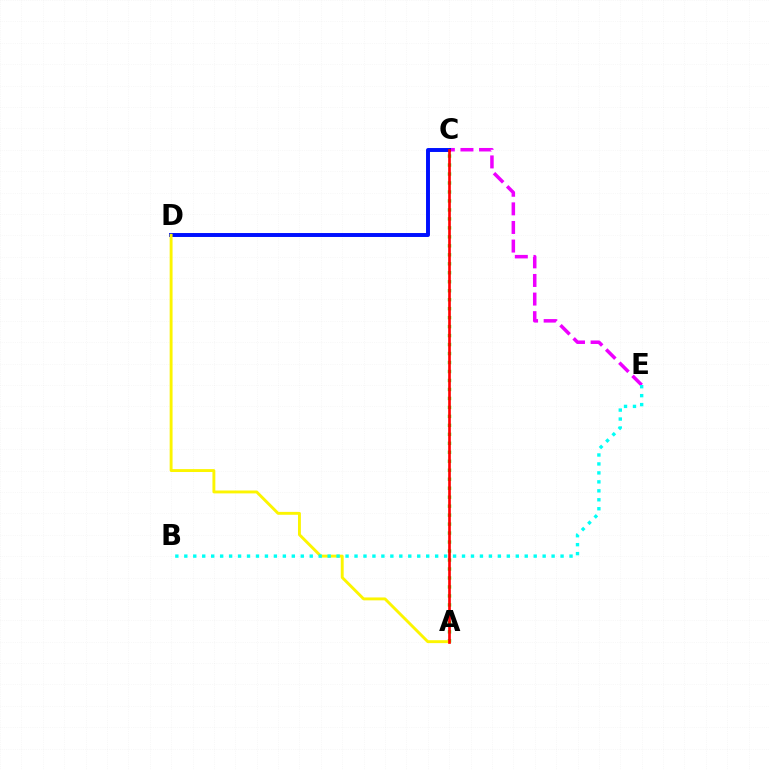{('A', 'C'): [{'color': '#08ff00', 'line_style': 'dotted', 'thickness': 2.44}, {'color': '#ff0000', 'line_style': 'solid', 'thickness': 1.92}], ('C', 'E'): [{'color': '#ee00ff', 'line_style': 'dashed', 'thickness': 2.53}], ('C', 'D'): [{'color': '#0010ff', 'line_style': 'solid', 'thickness': 2.84}], ('A', 'D'): [{'color': '#fcf500', 'line_style': 'solid', 'thickness': 2.09}], ('B', 'E'): [{'color': '#00fff6', 'line_style': 'dotted', 'thickness': 2.43}]}